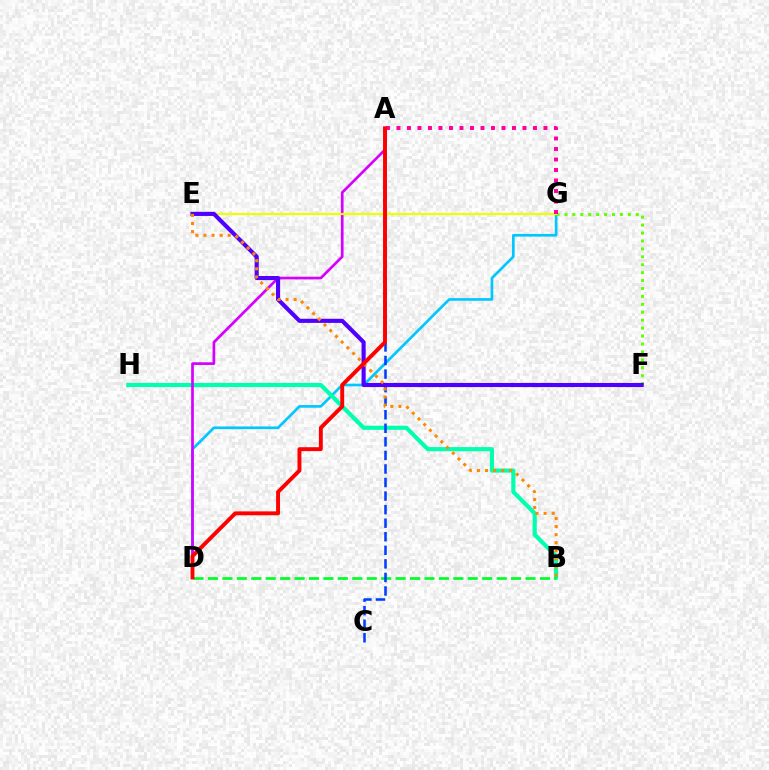{('D', 'G'): [{'color': '#00c7ff', 'line_style': 'solid', 'thickness': 1.92}], ('B', 'H'): [{'color': '#00ffaf', 'line_style': 'solid', 'thickness': 2.97}], ('F', 'G'): [{'color': '#66ff00', 'line_style': 'dotted', 'thickness': 2.15}], ('A', 'D'): [{'color': '#d600ff', 'line_style': 'solid', 'thickness': 1.94}, {'color': '#ff0000', 'line_style': 'solid', 'thickness': 2.82}], ('B', 'D'): [{'color': '#00ff27', 'line_style': 'dashed', 'thickness': 1.96}], ('A', 'C'): [{'color': '#003fff', 'line_style': 'dashed', 'thickness': 1.84}], ('E', 'G'): [{'color': '#eeff00', 'line_style': 'solid', 'thickness': 1.58}], ('A', 'G'): [{'color': '#ff00a0', 'line_style': 'dotted', 'thickness': 2.85}], ('E', 'F'): [{'color': '#4f00ff', 'line_style': 'solid', 'thickness': 2.97}], ('B', 'E'): [{'color': '#ff8800', 'line_style': 'dotted', 'thickness': 2.2}]}